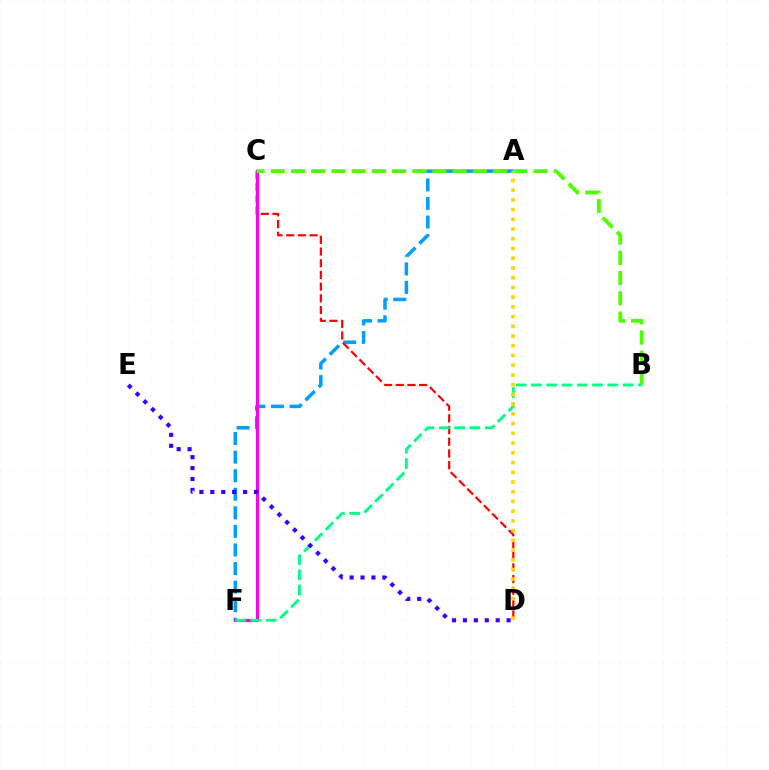{('A', 'F'): [{'color': '#009eff', 'line_style': 'dashed', 'thickness': 2.52}], ('C', 'D'): [{'color': '#ff0000', 'line_style': 'dashed', 'thickness': 1.59}], ('C', 'F'): [{'color': '#ff00ed', 'line_style': 'solid', 'thickness': 2.26}], ('B', 'C'): [{'color': '#4fff00', 'line_style': 'dashed', 'thickness': 2.75}], ('B', 'F'): [{'color': '#00ff86', 'line_style': 'dashed', 'thickness': 2.08}], ('D', 'E'): [{'color': '#3700ff', 'line_style': 'dotted', 'thickness': 2.97}], ('A', 'D'): [{'color': '#ffd500', 'line_style': 'dotted', 'thickness': 2.64}]}